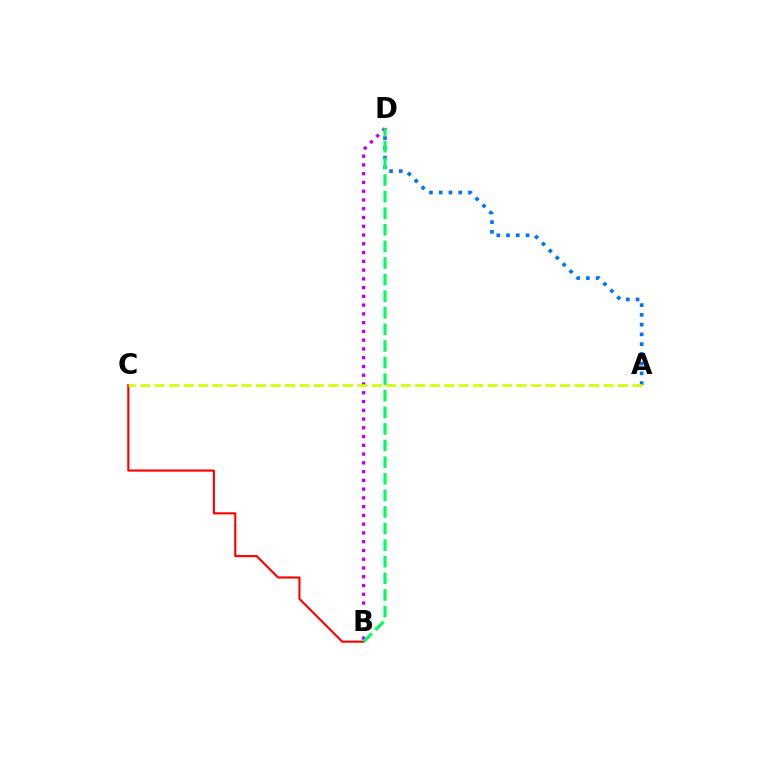{('B', 'C'): [{'color': '#ff0000', 'line_style': 'solid', 'thickness': 1.53}], ('B', 'D'): [{'color': '#b900ff', 'line_style': 'dotted', 'thickness': 2.38}, {'color': '#00ff5c', 'line_style': 'dashed', 'thickness': 2.25}], ('A', 'D'): [{'color': '#0074ff', 'line_style': 'dotted', 'thickness': 2.65}], ('A', 'C'): [{'color': '#d1ff00', 'line_style': 'dashed', 'thickness': 1.97}]}